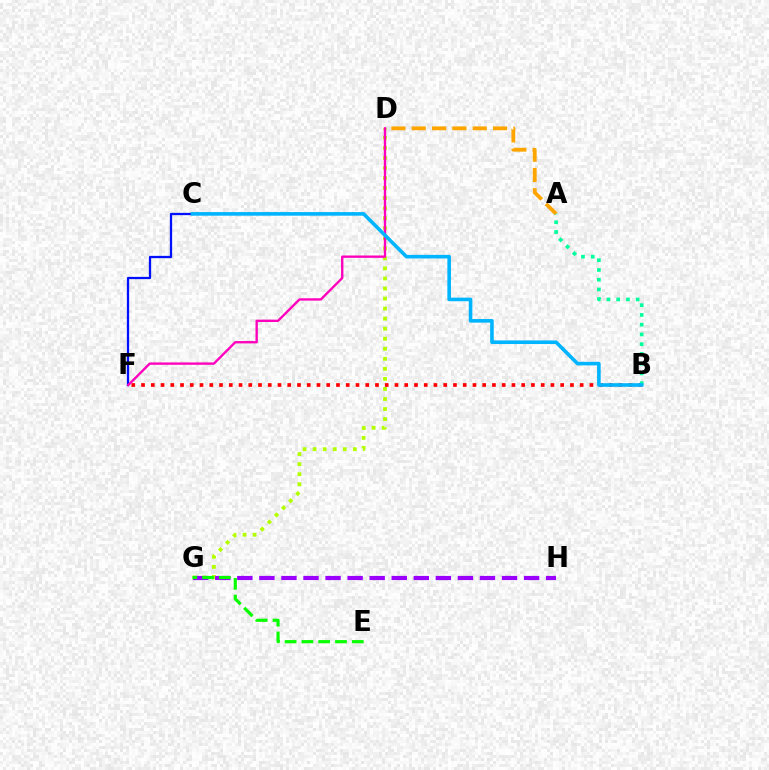{('B', 'F'): [{'color': '#ff0000', 'line_style': 'dotted', 'thickness': 2.65}], ('A', 'D'): [{'color': '#ffa500', 'line_style': 'dashed', 'thickness': 2.76}], ('D', 'G'): [{'color': '#b3ff00', 'line_style': 'dotted', 'thickness': 2.73}], ('C', 'F'): [{'color': '#0010ff', 'line_style': 'solid', 'thickness': 1.64}], ('D', 'F'): [{'color': '#ff00bd', 'line_style': 'solid', 'thickness': 1.7}], ('G', 'H'): [{'color': '#9b00ff', 'line_style': 'dashed', 'thickness': 3.0}], ('E', 'G'): [{'color': '#08ff00', 'line_style': 'dashed', 'thickness': 2.28}], ('A', 'B'): [{'color': '#00ff9d', 'line_style': 'dotted', 'thickness': 2.65}], ('B', 'C'): [{'color': '#00b5ff', 'line_style': 'solid', 'thickness': 2.6}]}